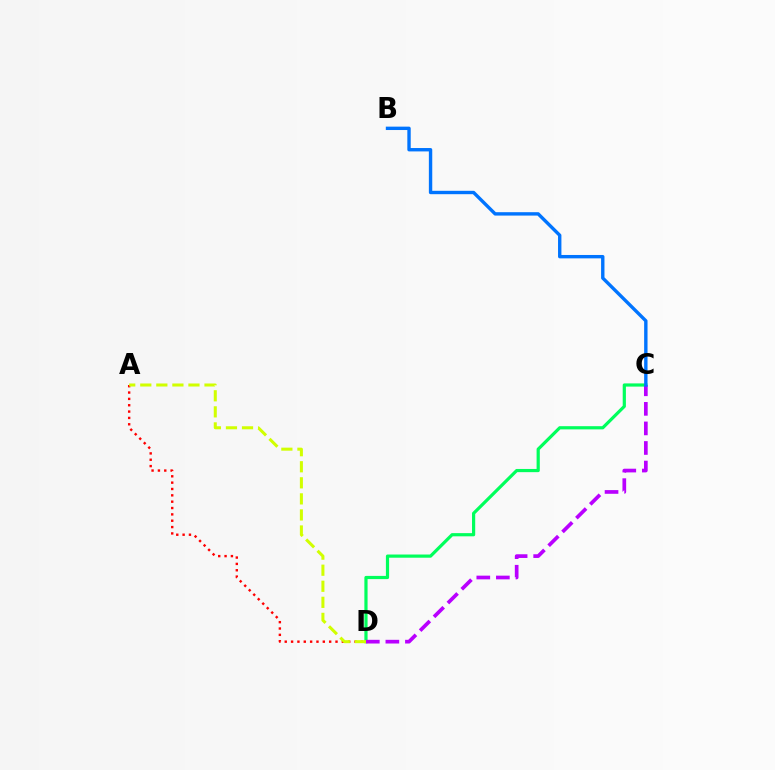{('C', 'D'): [{'color': '#00ff5c', 'line_style': 'solid', 'thickness': 2.3}, {'color': '#b900ff', 'line_style': 'dashed', 'thickness': 2.66}], ('A', 'D'): [{'color': '#ff0000', 'line_style': 'dotted', 'thickness': 1.72}, {'color': '#d1ff00', 'line_style': 'dashed', 'thickness': 2.18}], ('B', 'C'): [{'color': '#0074ff', 'line_style': 'solid', 'thickness': 2.44}]}